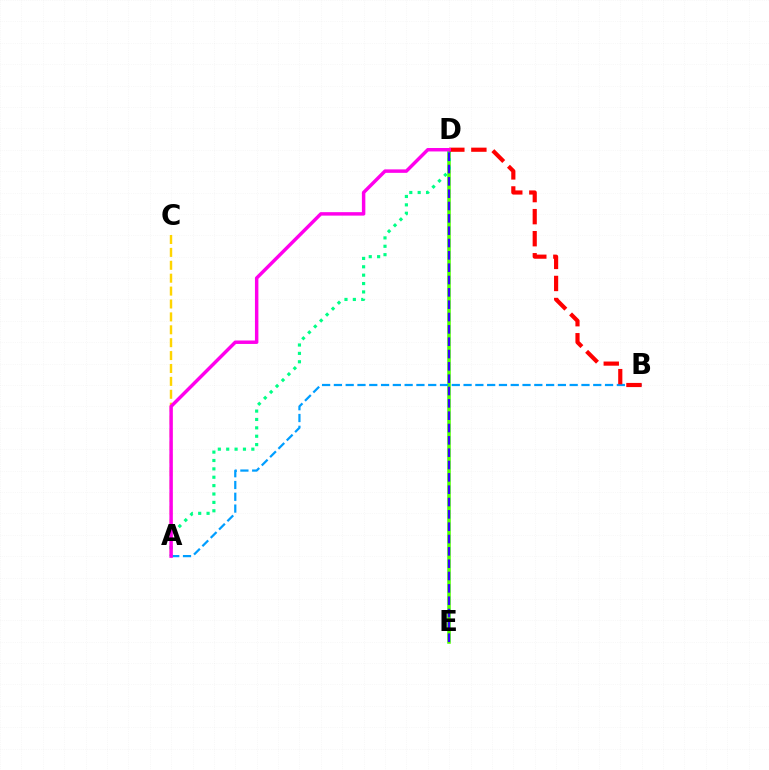{('D', 'E'): [{'color': '#4fff00', 'line_style': 'solid', 'thickness': 2.56}, {'color': '#3700ff', 'line_style': 'dashed', 'thickness': 1.68}], ('A', 'B'): [{'color': '#009eff', 'line_style': 'dashed', 'thickness': 1.6}], ('A', 'C'): [{'color': '#ffd500', 'line_style': 'dashed', 'thickness': 1.75}], ('A', 'D'): [{'color': '#00ff86', 'line_style': 'dotted', 'thickness': 2.28}, {'color': '#ff00ed', 'line_style': 'solid', 'thickness': 2.49}], ('B', 'D'): [{'color': '#ff0000', 'line_style': 'dashed', 'thickness': 3.0}]}